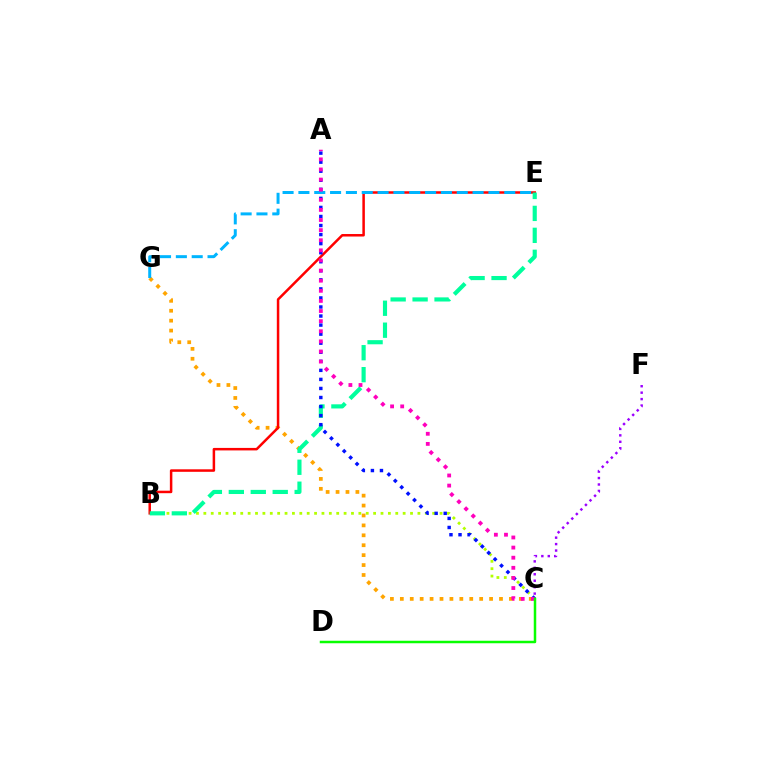{('C', 'G'): [{'color': '#ffa500', 'line_style': 'dotted', 'thickness': 2.69}], ('B', 'C'): [{'color': '#b3ff00', 'line_style': 'dotted', 'thickness': 2.01}], ('B', 'E'): [{'color': '#ff0000', 'line_style': 'solid', 'thickness': 1.8}, {'color': '#00ff9d', 'line_style': 'dashed', 'thickness': 2.98}], ('C', 'F'): [{'color': '#9b00ff', 'line_style': 'dotted', 'thickness': 1.75}], ('E', 'G'): [{'color': '#00b5ff', 'line_style': 'dashed', 'thickness': 2.15}], ('A', 'C'): [{'color': '#0010ff', 'line_style': 'dotted', 'thickness': 2.46}, {'color': '#ff00bd', 'line_style': 'dotted', 'thickness': 2.75}], ('C', 'D'): [{'color': '#08ff00', 'line_style': 'solid', 'thickness': 1.8}]}